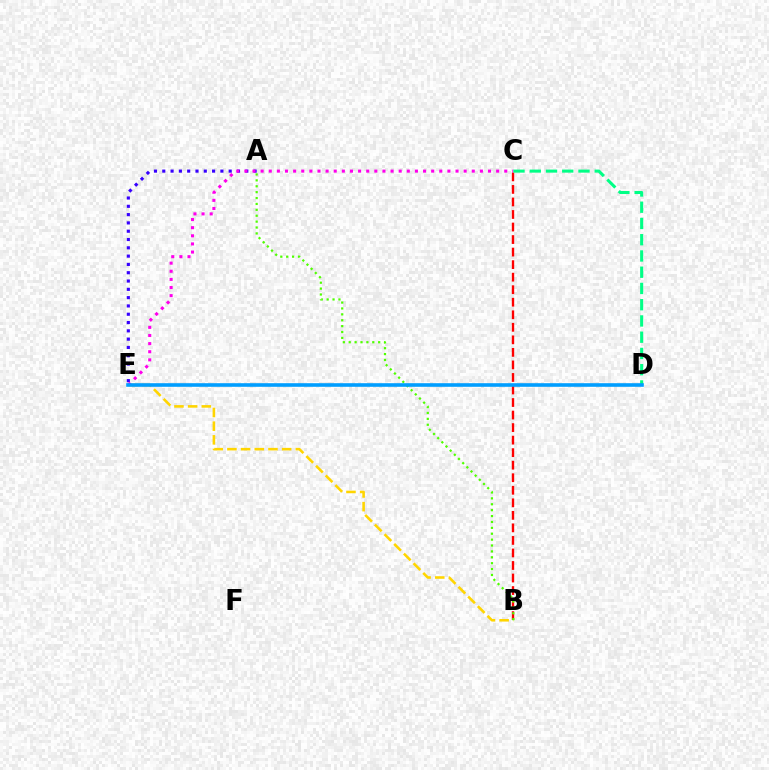{('A', 'E'): [{'color': '#3700ff', 'line_style': 'dotted', 'thickness': 2.26}], ('B', 'C'): [{'color': '#ff0000', 'line_style': 'dashed', 'thickness': 1.7}], ('B', 'E'): [{'color': '#ffd500', 'line_style': 'dashed', 'thickness': 1.86}], ('C', 'E'): [{'color': '#ff00ed', 'line_style': 'dotted', 'thickness': 2.21}], ('A', 'B'): [{'color': '#4fff00', 'line_style': 'dotted', 'thickness': 1.6}], ('C', 'D'): [{'color': '#00ff86', 'line_style': 'dashed', 'thickness': 2.21}], ('D', 'E'): [{'color': '#009eff', 'line_style': 'solid', 'thickness': 2.59}]}